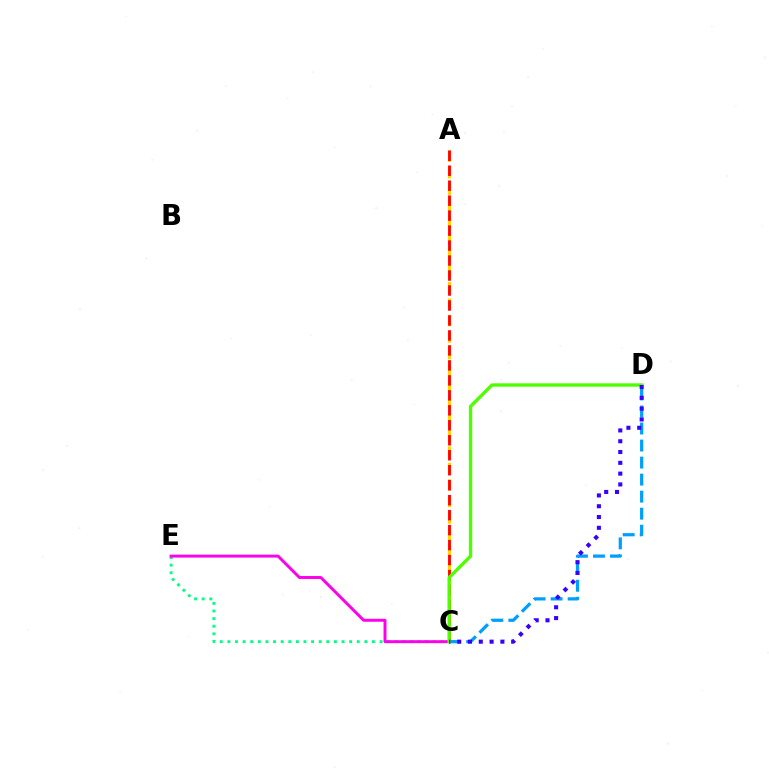{('A', 'C'): [{'color': '#ffd500', 'line_style': 'dashed', 'thickness': 2.23}, {'color': '#ff0000', 'line_style': 'dashed', 'thickness': 2.03}], ('C', 'E'): [{'color': '#00ff86', 'line_style': 'dotted', 'thickness': 2.07}, {'color': '#ff00ed', 'line_style': 'solid', 'thickness': 2.12}], ('C', 'D'): [{'color': '#009eff', 'line_style': 'dashed', 'thickness': 2.31}, {'color': '#4fff00', 'line_style': 'solid', 'thickness': 2.41}, {'color': '#3700ff', 'line_style': 'dotted', 'thickness': 2.93}]}